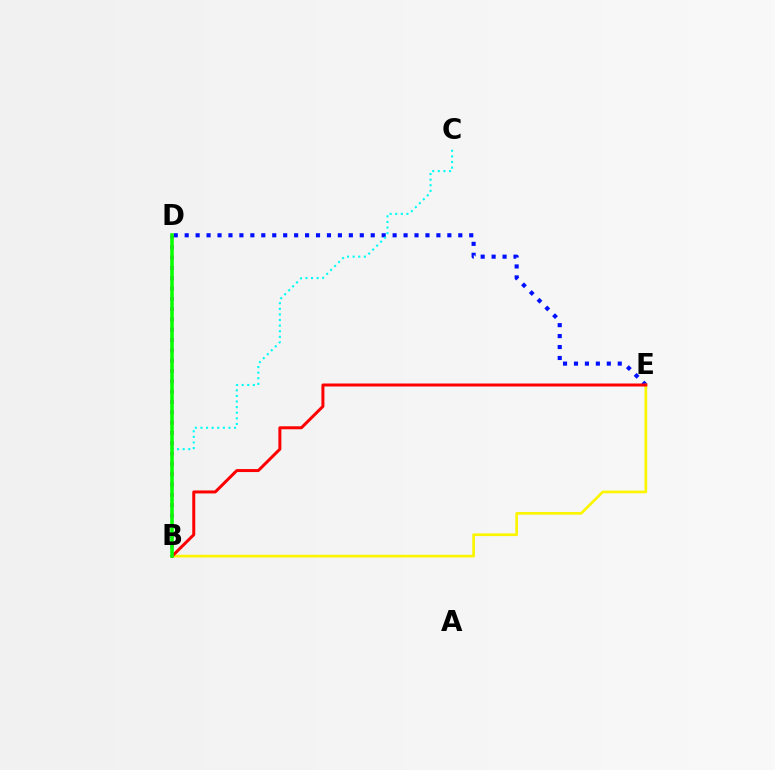{('D', 'E'): [{'color': '#0010ff', 'line_style': 'dotted', 'thickness': 2.97}], ('B', 'C'): [{'color': '#00fff6', 'line_style': 'dotted', 'thickness': 1.52}], ('B', 'D'): [{'color': '#ee00ff', 'line_style': 'dotted', 'thickness': 2.8}, {'color': '#08ff00', 'line_style': 'solid', 'thickness': 2.58}], ('B', 'E'): [{'color': '#fcf500', 'line_style': 'solid', 'thickness': 1.94}, {'color': '#ff0000', 'line_style': 'solid', 'thickness': 2.15}]}